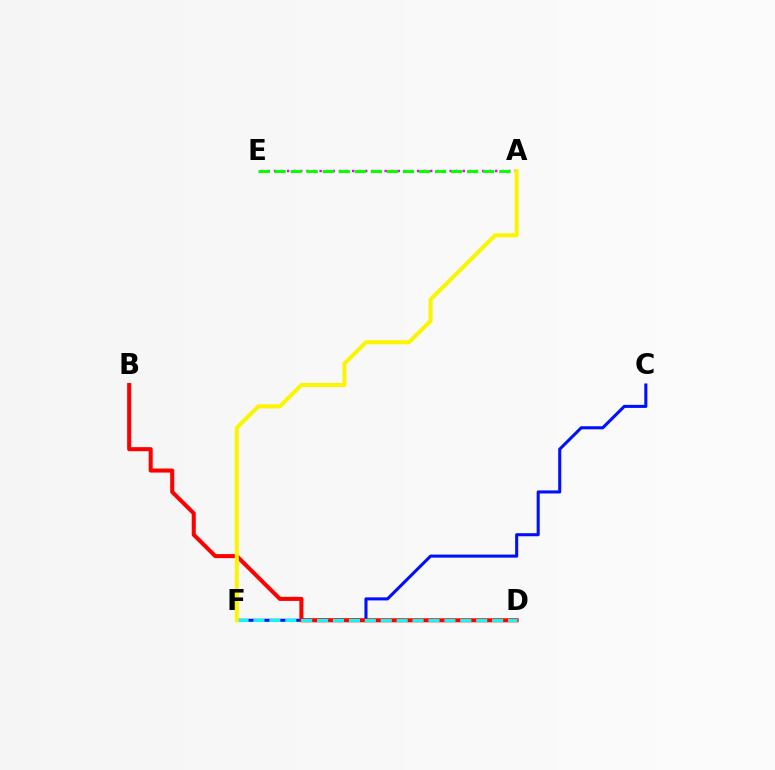{('C', 'F'): [{'color': '#0010ff', 'line_style': 'solid', 'thickness': 2.21}], ('B', 'D'): [{'color': '#ff0000', 'line_style': 'solid', 'thickness': 2.92}], ('A', 'E'): [{'color': '#ee00ff', 'line_style': 'dotted', 'thickness': 1.77}, {'color': '#08ff00', 'line_style': 'dashed', 'thickness': 2.18}], ('D', 'F'): [{'color': '#00fff6', 'line_style': 'dashed', 'thickness': 2.16}], ('A', 'F'): [{'color': '#fcf500', 'line_style': 'solid', 'thickness': 2.9}]}